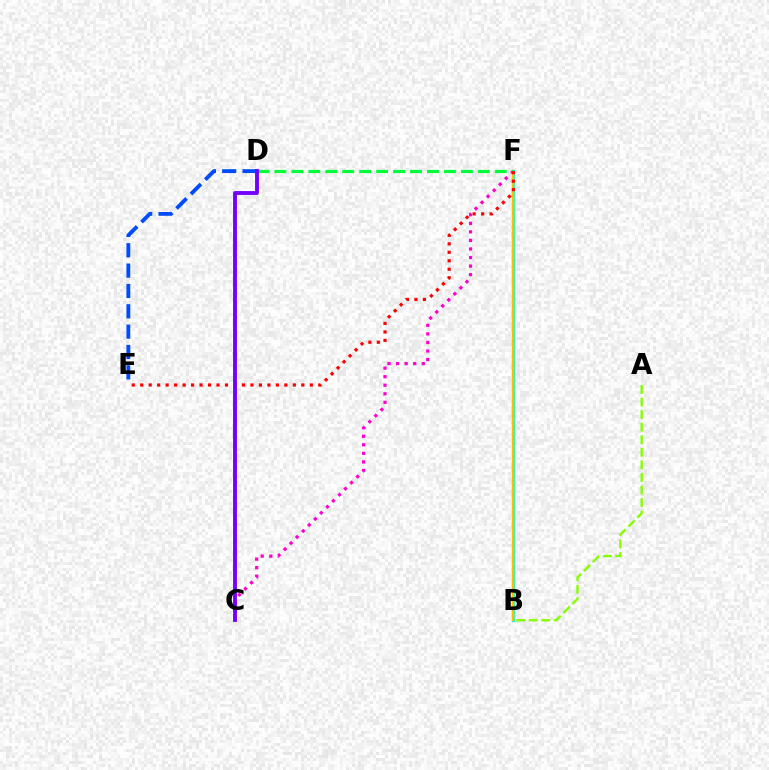{('B', 'F'): [{'color': '#00fff6', 'line_style': 'solid', 'thickness': 2.21}, {'color': '#ffbd00', 'line_style': 'solid', 'thickness': 1.77}], ('A', 'B'): [{'color': '#84ff00', 'line_style': 'dashed', 'thickness': 1.71}], ('C', 'F'): [{'color': '#ff00cf', 'line_style': 'dotted', 'thickness': 2.32}], ('D', 'F'): [{'color': '#00ff39', 'line_style': 'dashed', 'thickness': 2.3}], ('E', 'F'): [{'color': '#ff0000', 'line_style': 'dotted', 'thickness': 2.3}], ('D', 'E'): [{'color': '#004bff', 'line_style': 'dashed', 'thickness': 2.76}], ('C', 'D'): [{'color': '#7200ff', 'line_style': 'solid', 'thickness': 2.79}]}